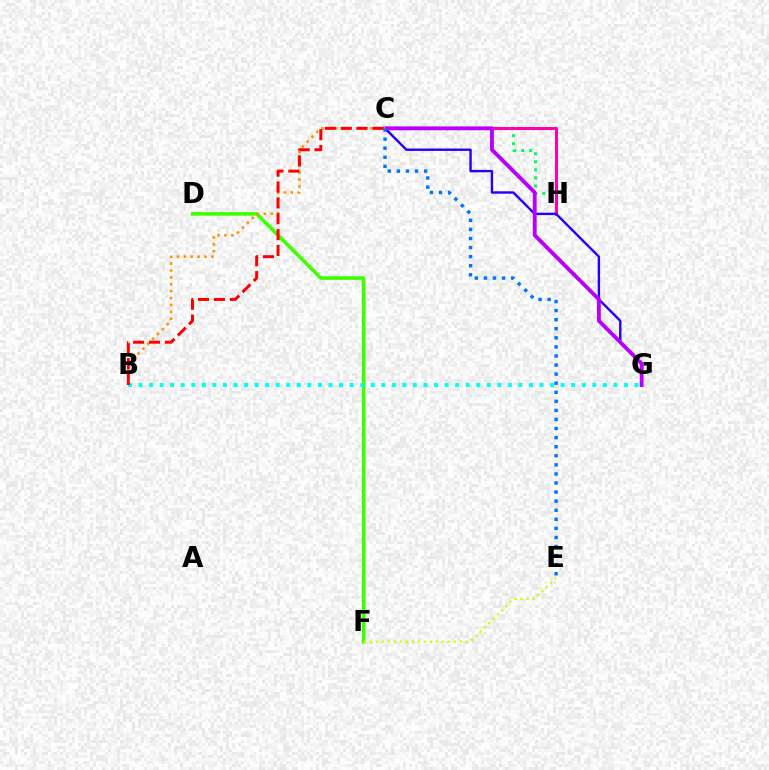{('C', 'H'): [{'color': '#00ff5c', 'line_style': 'dotted', 'thickness': 2.18}, {'color': '#ff00ac', 'line_style': 'solid', 'thickness': 2.16}], ('D', 'F'): [{'color': '#3dff00', 'line_style': 'solid', 'thickness': 2.58}], ('E', 'F'): [{'color': '#d1ff00', 'line_style': 'dotted', 'thickness': 1.64}], ('B', 'G'): [{'color': '#00fff6', 'line_style': 'dotted', 'thickness': 2.87}], ('C', 'G'): [{'color': '#2500ff', 'line_style': 'solid', 'thickness': 1.72}, {'color': '#b900ff', 'line_style': 'solid', 'thickness': 2.78}], ('B', 'C'): [{'color': '#ff9400', 'line_style': 'dotted', 'thickness': 1.87}, {'color': '#ff0000', 'line_style': 'dashed', 'thickness': 2.15}], ('C', 'E'): [{'color': '#0074ff', 'line_style': 'dotted', 'thickness': 2.47}]}